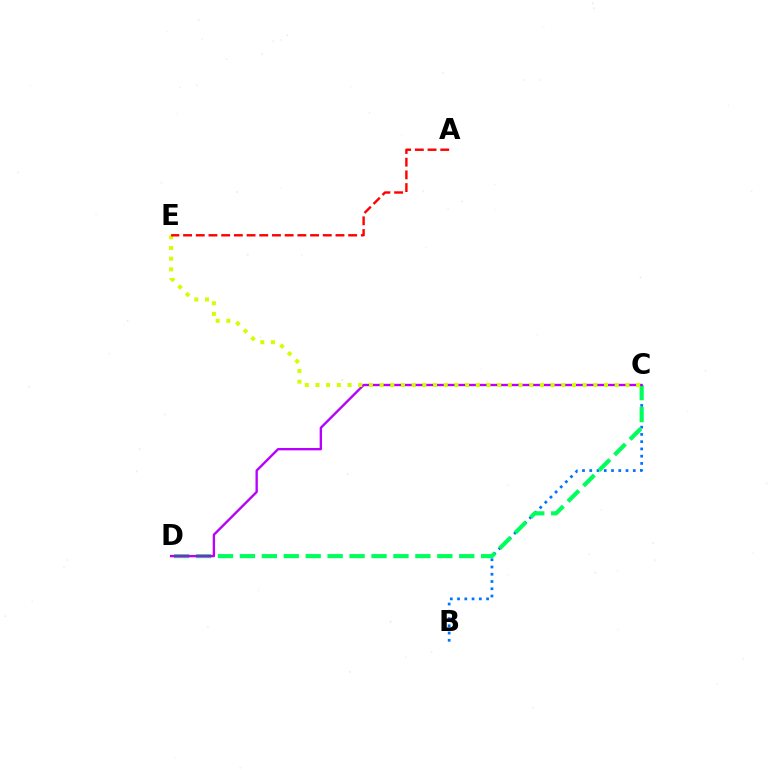{('B', 'C'): [{'color': '#0074ff', 'line_style': 'dotted', 'thickness': 1.97}], ('C', 'D'): [{'color': '#00ff5c', 'line_style': 'dashed', 'thickness': 2.98}, {'color': '#b900ff', 'line_style': 'solid', 'thickness': 1.7}], ('C', 'E'): [{'color': '#d1ff00', 'line_style': 'dotted', 'thickness': 2.9}], ('A', 'E'): [{'color': '#ff0000', 'line_style': 'dashed', 'thickness': 1.73}]}